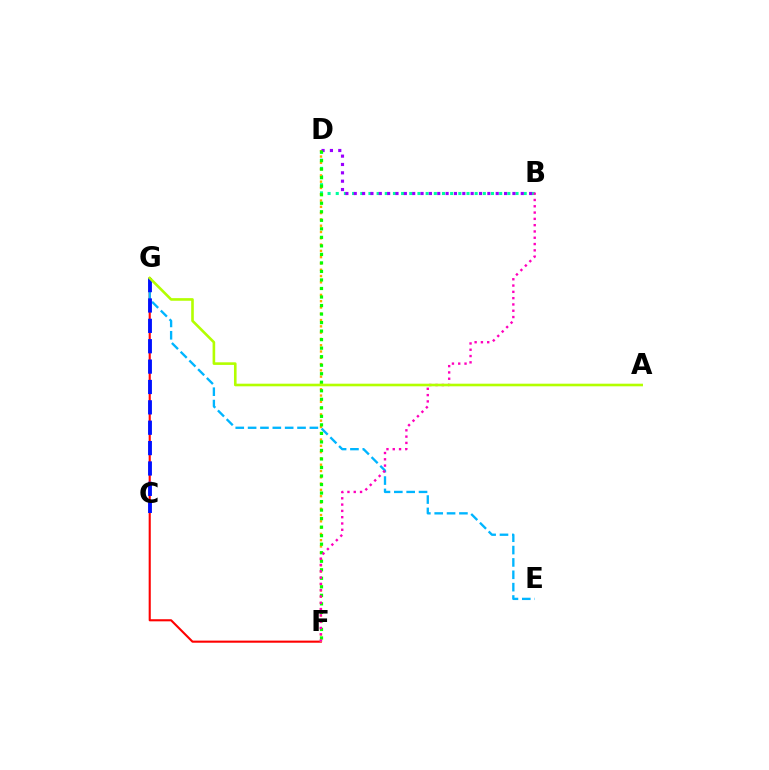{('F', 'G'): [{'color': '#ff0000', 'line_style': 'solid', 'thickness': 1.52}], ('E', 'G'): [{'color': '#00b5ff', 'line_style': 'dashed', 'thickness': 1.68}], ('B', 'D'): [{'color': '#00ff9d', 'line_style': 'dotted', 'thickness': 2.22}, {'color': '#9b00ff', 'line_style': 'dotted', 'thickness': 2.27}], ('D', 'F'): [{'color': '#ffa500', 'line_style': 'dotted', 'thickness': 1.71}, {'color': '#08ff00', 'line_style': 'dotted', 'thickness': 2.32}], ('C', 'G'): [{'color': '#0010ff', 'line_style': 'dashed', 'thickness': 2.77}], ('B', 'F'): [{'color': '#ff00bd', 'line_style': 'dotted', 'thickness': 1.71}], ('A', 'G'): [{'color': '#b3ff00', 'line_style': 'solid', 'thickness': 1.88}]}